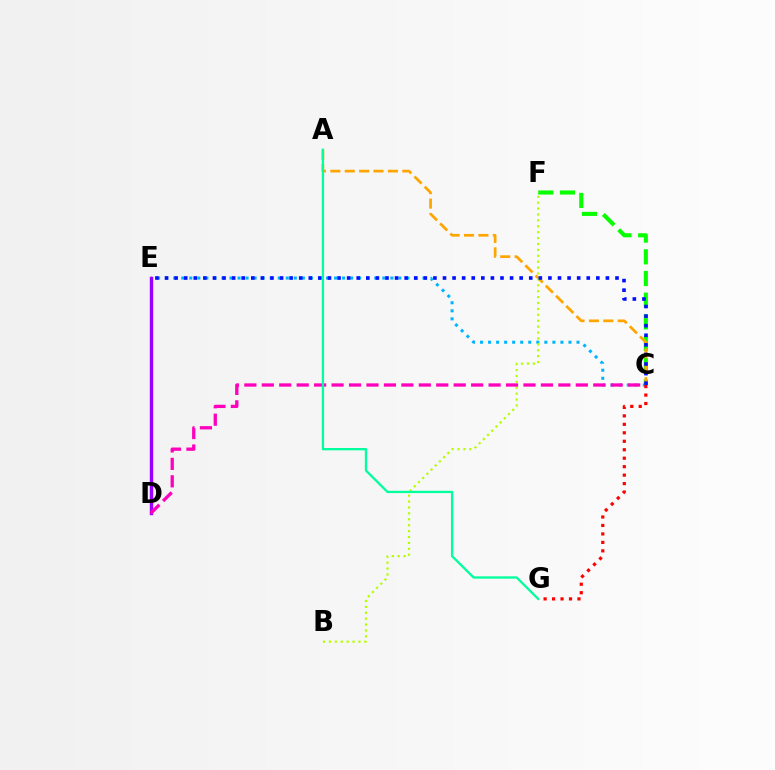{('C', 'E'): [{'color': '#00b5ff', 'line_style': 'dotted', 'thickness': 2.19}, {'color': '#0010ff', 'line_style': 'dotted', 'thickness': 2.6}], ('D', 'E'): [{'color': '#9b00ff', 'line_style': 'solid', 'thickness': 2.45}], ('C', 'F'): [{'color': '#08ff00', 'line_style': 'dashed', 'thickness': 2.95}], ('A', 'C'): [{'color': '#ffa500', 'line_style': 'dashed', 'thickness': 1.96}], ('B', 'F'): [{'color': '#b3ff00', 'line_style': 'dotted', 'thickness': 1.6}], ('C', 'D'): [{'color': '#ff00bd', 'line_style': 'dashed', 'thickness': 2.37}], ('A', 'G'): [{'color': '#00ff9d', 'line_style': 'solid', 'thickness': 1.65}], ('C', 'G'): [{'color': '#ff0000', 'line_style': 'dotted', 'thickness': 2.3}]}